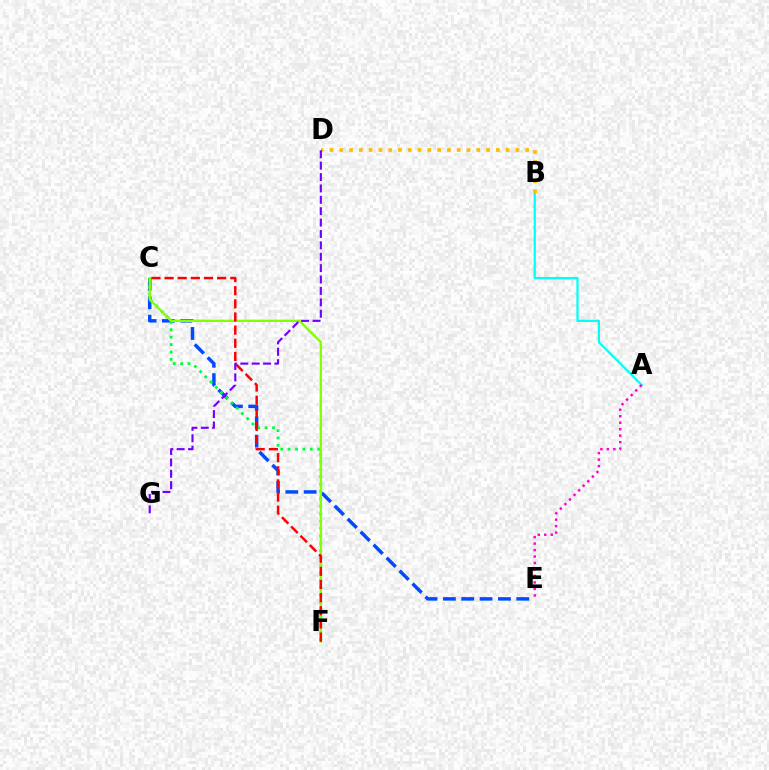{('A', 'B'): [{'color': '#00fff6', 'line_style': 'solid', 'thickness': 1.61}], ('C', 'E'): [{'color': '#004bff', 'line_style': 'dashed', 'thickness': 2.49}], ('C', 'F'): [{'color': '#00ff39', 'line_style': 'dotted', 'thickness': 2.01}, {'color': '#84ff00', 'line_style': 'solid', 'thickness': 1.67}, {'color': '#ff0000', 'line_style': 'dashed', 'thickness': 1.79}], ('B', 'D'): [{'color': '#ffbd00', 'line_style': 'dotted', 'thickness': 2.66}], ('A', 'E'): [{'color': '#ff00cf', 'line_style': 'dotted', 'thickness': 1.76}], ('D', 'G'): [{'color': '#7200ff', 'line_style': 'dashed', 'thickness': 1.55}]}